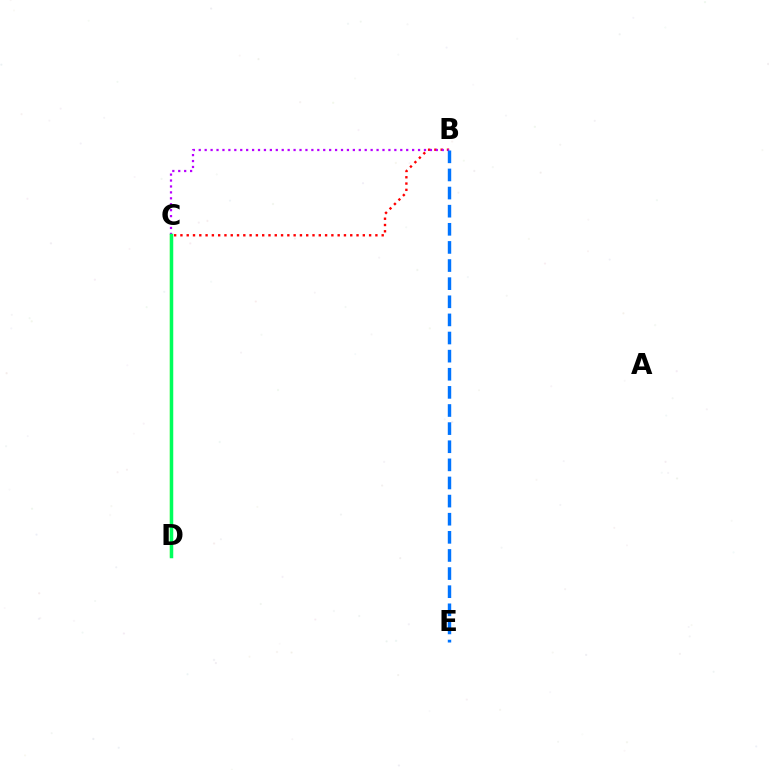{('B', 'C'): [{'color': '#ff0000', 'line_style': 'dotted', 'thickness': 1.71}, {'color': '#b900ff', 'line_style': 'dotted', 'thickness': 1.61}], ('C', 'D'): [{'color': '#d1ff00', 'line_style': 'solid', 'thickness': 1.58}, {'color': '#00ff5c', 'line_style': 'solid', 'thickness': 2.51}], ('B', 'E'): [{'color': '#0074ff', 'line_style': 'dashed', 'thickness': 2.46}]}